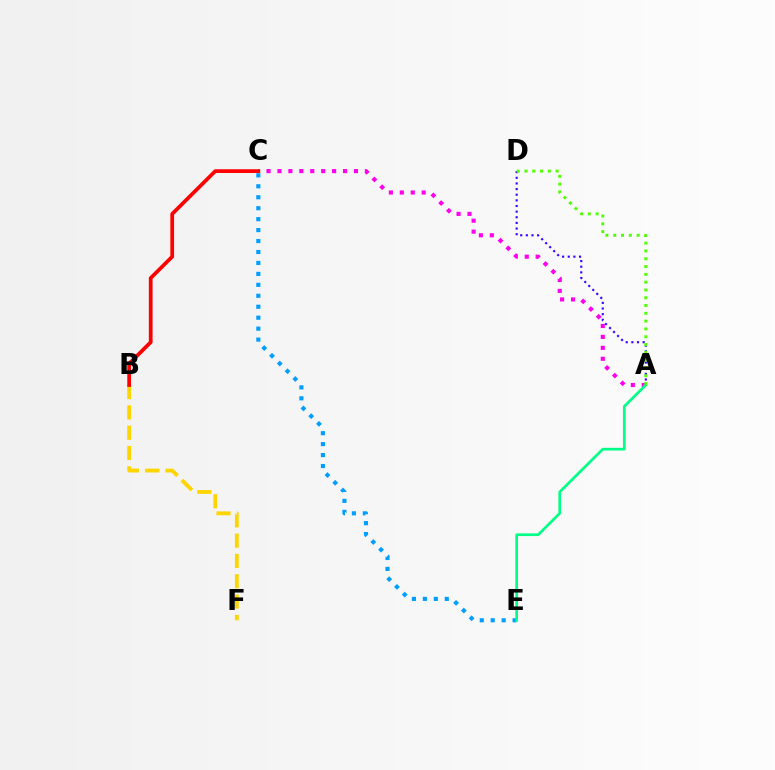{('B', 'F'): [{'color': '#ffd500', 'line_style': 'dashed', 'thickness': 2.76}], ('C', 'E'): [{'color': '#009eff', 'line_style': 'dotted', 'thickness': 2.98}], ('A', 'C'): [{'color': '#ff00ed', 'line_style': 'dotted', 'thickness': 2.97}], ('A', 'E'): [{'color': '#00ff86', 'line_style': 'solid', 'thickness': 1.94}], ('A', 'D'): [{'color': '#3700ff', 'line_style': 'dotted', 'thickness': 1.53}, {'color': '#4fff00', 'line_style': 'dotted', 'thickness': 2.12}], ('B', 'C'): [{'color': '#ff0000', 'line_style': 'solid', 'thickness': 2.69}]}